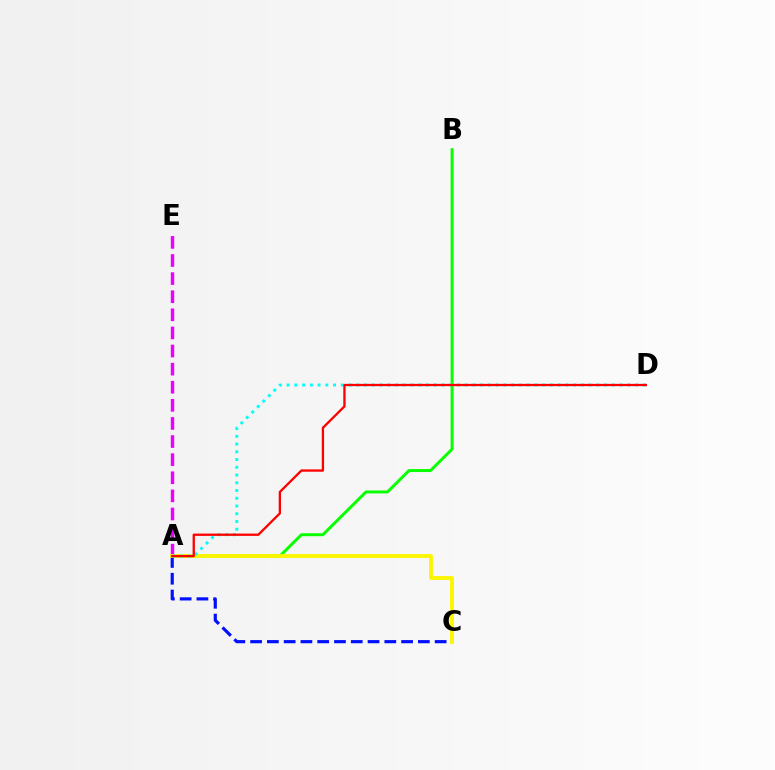{('A', 'B'): [{'color': '#08ff00', 'line_style': 'solid', 'thickness': 2.13}], ('A', 'C'): [{'color': '#0010ff', 'line_style': 'dashed', 'thickness': 2.28}, {'color': '#fcf500', 'line_style': 'solid', 'thickness': 2.75}], ('A', 'E'): [{'color': '#ee00ff', 'line_style': 'dashed', 'thickness': 2.46}], ('A', 'D'): [{'color': '#00fff6', 'line_style': 'dotted', 'thickness': 2.1}, {'color': '#ff0000', 'line_style': 'solid', 'thickness': 1.66}]}